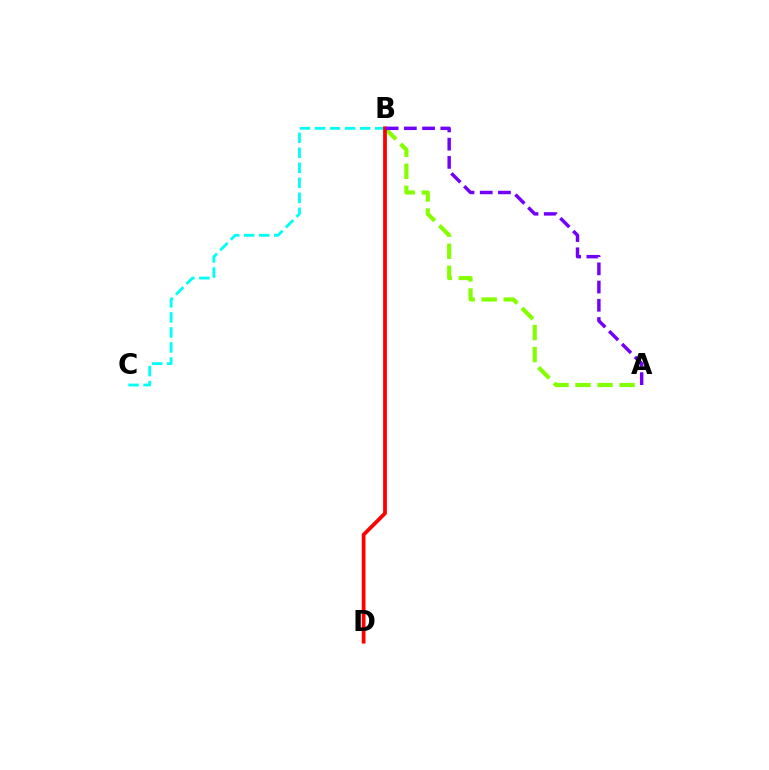{('B', 'C'): [{'color': '#00fff6', 'line_style': 'dashed', 'thickness': 2.04}], ('A', 'B'): [{'color': '#84ff00', 'line_style': 'dashed', 'thickness': 3.0}, {'color': '#7200ff', 'line_style': 'dashed', 'thickness': 2.47}], ('B', 'D'): [{'color': '#ff0000', 'line_style': 'solid', 'thickness': 2.71}]}